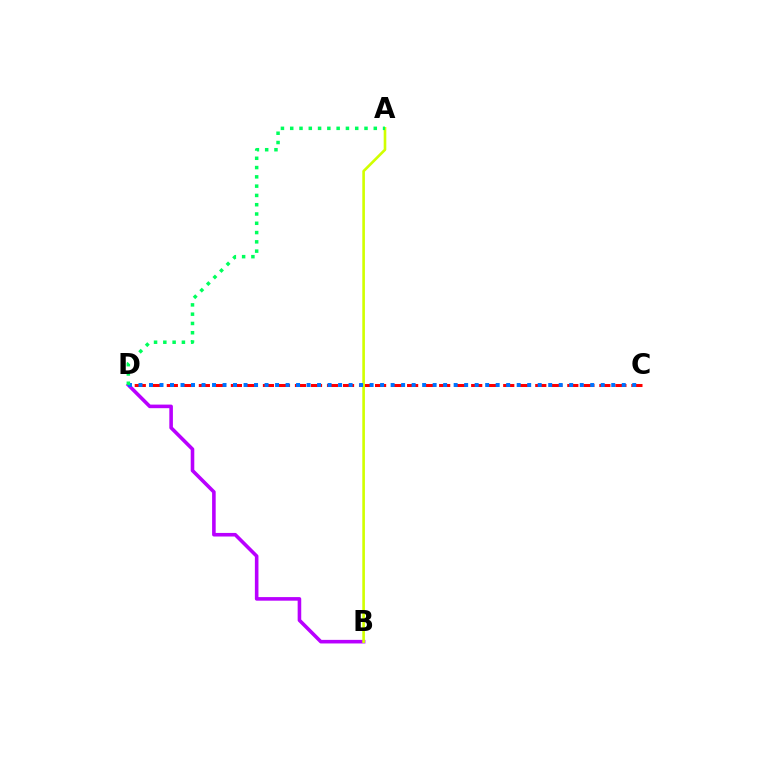{('B', 'D'): [{'color': '#b900ff', 'line_style': 'solid', 'thickness': 2.58}], ('C', 'D'): [{'color': '#ff0000', 'line_style': 'dashed', 'thickness': 2.18}, {'color': '#0074ff', 'line_style': 'dotted', 'thickness': 2.85}], ('A', 'B'): [{'color': '#d1ff00', 'line_style': 'solid', 'thickness': 1.89}], ('A', 'D'): [{'color': '#00ff5c', 'line_style': 'dotted', 'thickness': 2.52}]}